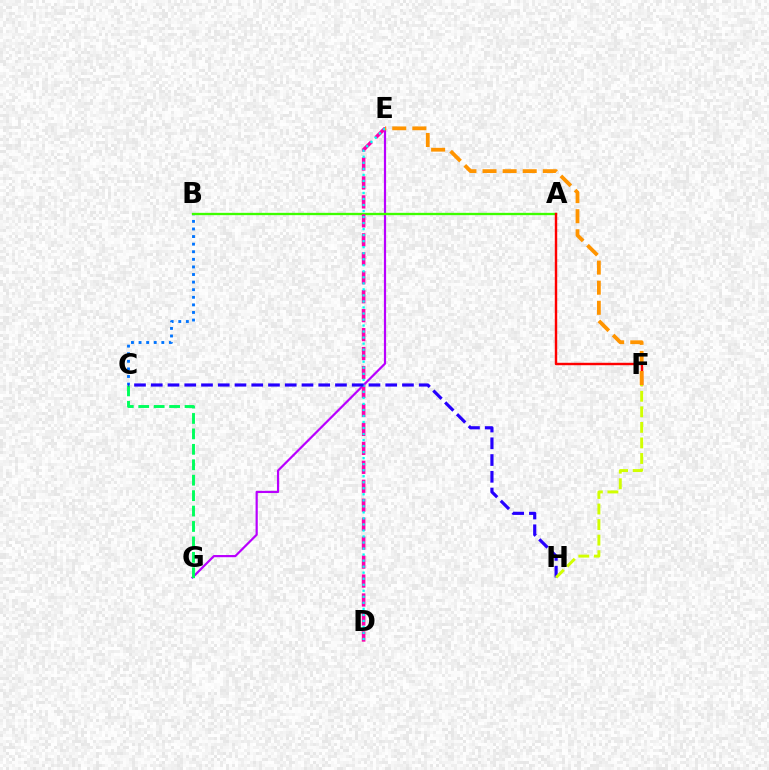{('E', 'G'): [{'color': '#b900ff', 'line_style': 'solid', 'thickness': 1.58}], ('B', 'C'): [{'color': '#0074ff', 'line_style': 'dotted', 'thickness': 2.06}], ('A', 'B'): [{'color': '#3dff00', 'line_style': 'solid', 'thickness': 1.68}], ('D', 'E'): [{'color': '#ff00ac', 'line_style': 'dashed', 'thickness': 2.58}, {'color': '#00fff6', 'line_style': 'dotted', 'thickness': 1.64}], ('A', 'F'): [{'color': '#ff0000', 'line_style': 'solid', 'thickness': 1.75}], ('C', 'G'): [{'color': '#00ff5c', 'line_style': 'dashed', 'thickness': 2.1}], ('E', 'F'): [{'color': '#ff9400', 'line_style': 'dashed', 'thickness': 2.73}], ('C', 'H'): [{'color': '#2500ff', 'line_style': 'dashed', 'thickness': 2.28}], ('F', 'H'): [{'color': '#d1ff00', 'line_style': 'dashed', 'thickness': 2.11}]}